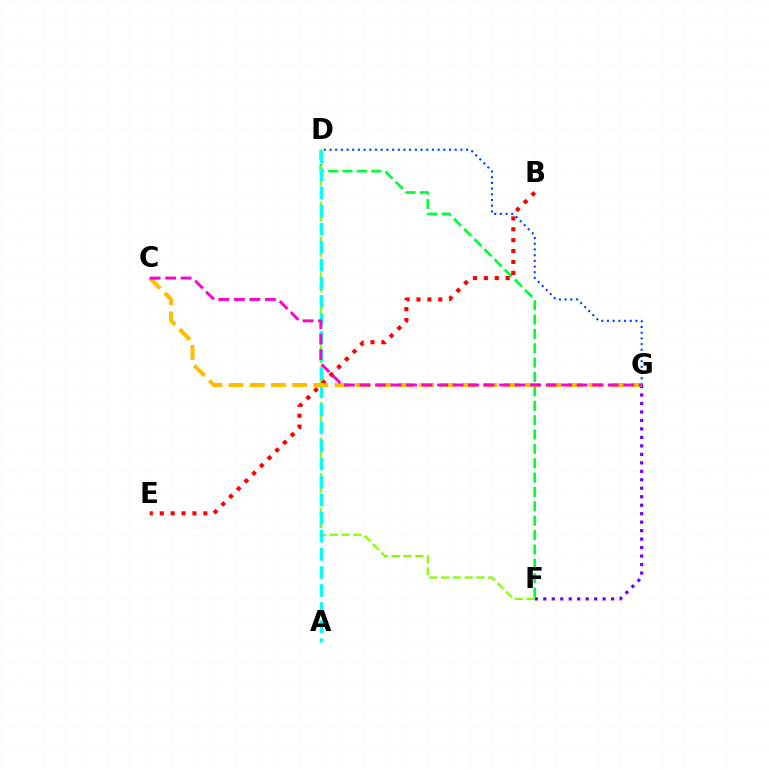{('F', 'G'): [{'color': '#7200ff', 'line_style': 'dotted', 'thickness': 2.3}], ('D', 'F'): [{'color': '#00ff39', 'line_style': 'dashed', 'thickness': 1.95}, {'color': '#84ff00', 'line_style': 'dashed', 'thickness': 1.6}], ('D', 'G'): [{'color': '#004bff', 'line_style': 'dotted', 'thickness': 1.55}], ('A', 'D'): [{'color': '#00fff6', 'line_style': 'dashed', 'thickness': 2.45}], ('B', 'E'): [{'color': '#ff0000', 'line_style': 'dotted', 'thickness': 2.96}], ('C', 'G'): [{'color': '#ffbd00', 'line_style': 'dashed', 'thickness': 2.88}, {'color': '#ff00cf', 'line_style': 'dashed', 'thickness': 2.11}]}